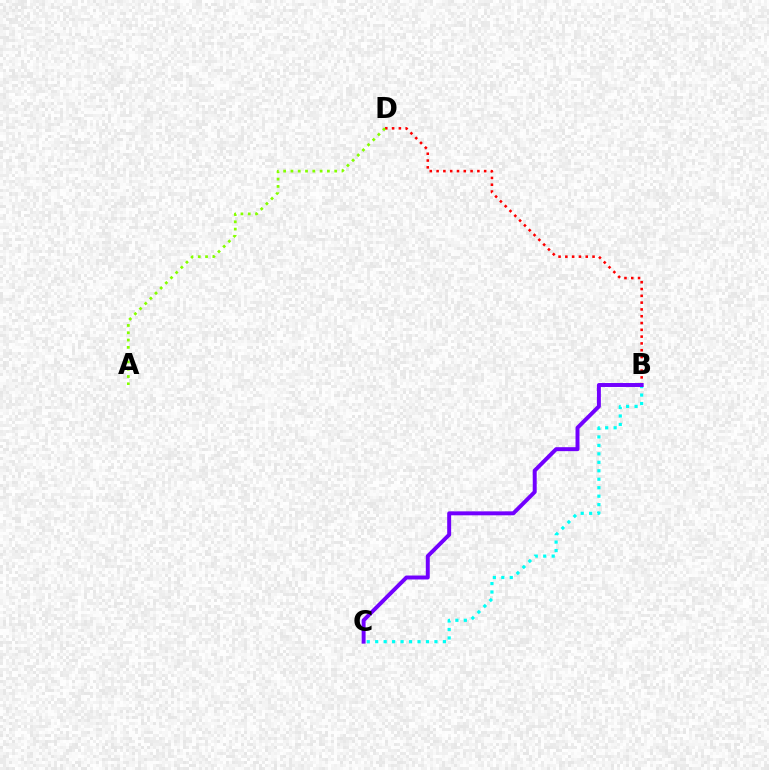{('B', 'C'): [{'color': '#00fff6', 'line_style': 'dotted', 'thickness': 2.3}, {'color': '#7200ff', 'line_style': 'solid', 'thickness': 2.85}], ('B', 'D'): [{'color': '#ff0000', 'line_style': 'dotted', 'thickness': 1.85}], ('A', 'D'): [{'color': '#84ff00', 'line_style': 'dotted', 'thickness': 1.98}]}